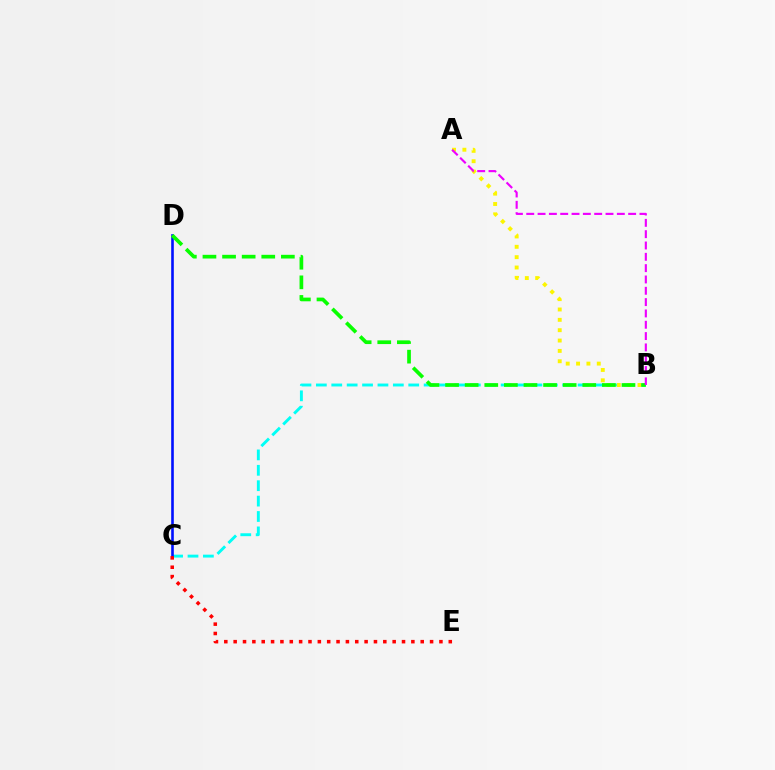{('B', 'C'): [{'color': '#00fff6', 'line_style': 'dashed', 'thickness': 2.09}], ('C', 'D'): [{'color': '#0010ff', 'line_style': 'solid', 'thickness': 1.88}], ('A', 'B'): [{'color': '#fcf500', 'line_style': 'dotted', 'thickness': 2.81}, {'color': '#ee00ff', 'line_style': 'dashed', 'thickness': 1.54}], ('B', 'D'): [{'color': '#08ff00', 'line_style': 'dashed', 'thickness': 2.66}], ('C', 'E'): [{'color': '#ff0000', 'line_style': 'dotted', 'thickness': 2.54}]}